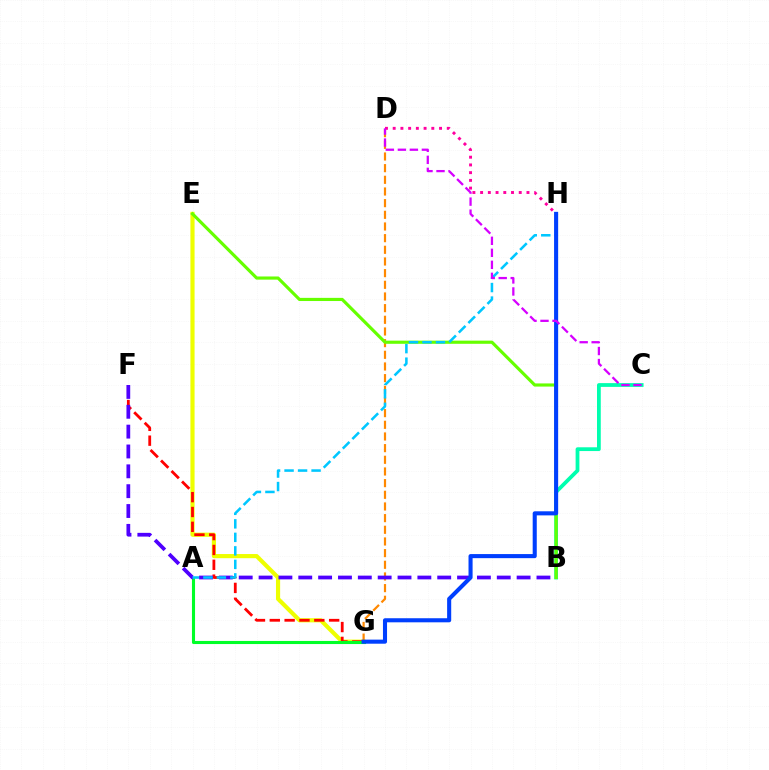{('E', 'G'): [{'color': '#eeff00', 'line_style': 'solid', 'thickness': 2.99}], ('B', 'C'): [{'color': '#00ffaf', 'line_style': 'solid', 'thickness': 2.72}], ('F', 'G'): [{'color': '#ff0000', 'line_style': 'dashed', 'thickness': 2.02}], ('A', 'G'): [{'color': '#00ff27', 'line_style': 'solid', 'thickness': 2.23}], ('D', 'H'): [{'color': '#ff00a0', 'line_style': 'dotted', 'thickness': 2.1}], ('D', 'G'): [{'color': '#ff8800', 'line_style': 'dashed', 'thickness': 1.58}], ('B', 'E'): [{'color': '#66ff00', 'line_style': 'solid', 'thickness': 2.27}], ('B', 'F'): [{'color': '#4f00ff', 'line_style': 'dashed', 'thickness': 2.7}], ('A', 'H'): [{'color': '#00c7ff', 'line_style': 'dashed', 'thickness': 1.84}], ('G', 'H'): [{'color': '#003fff', 'line_style': 'solid', 'thickness': 2.94}], ('C', 'D'): [{'color': '#d600ff', 'line_style': 'dashed', 'thickness': 1.63}]}